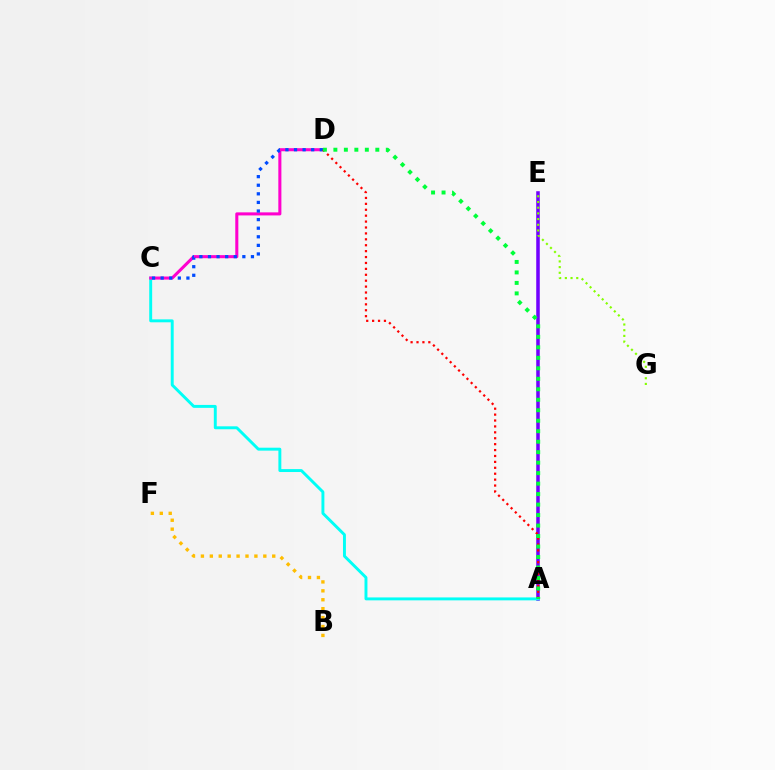{('A', 'E'): [{'color': '#7200ff', 'line_style': 'solid', 'thickness': 2.54}], ('A', 'C'): [{'color': '#00fff6', 'line_style': 'solid', 'thickness': 2.11}], ('C', 'D'): [{'color': '#ff00cf', 'line_style': 'solid', 'thickness': 2.2}, {'color': '#004bff', 'line_style': 'dotted', 'thickness': 2.33}], ('A', 'D'): [{'color': '#ff0000', 'line_style': 'dotted', 'thickness': 1.61}, {'color': '#00ff39', 'line_style': 'dotted', 'thickness': 2.85}], ('E', 'G'): [{'color': '#84ff00', 'line_style': 'dotted', 'thickness': 1.55}], ('B', 'F'): [{'color': '#ffbd00', 'line_style': 'dotted', 'thickness': 2.42}]}